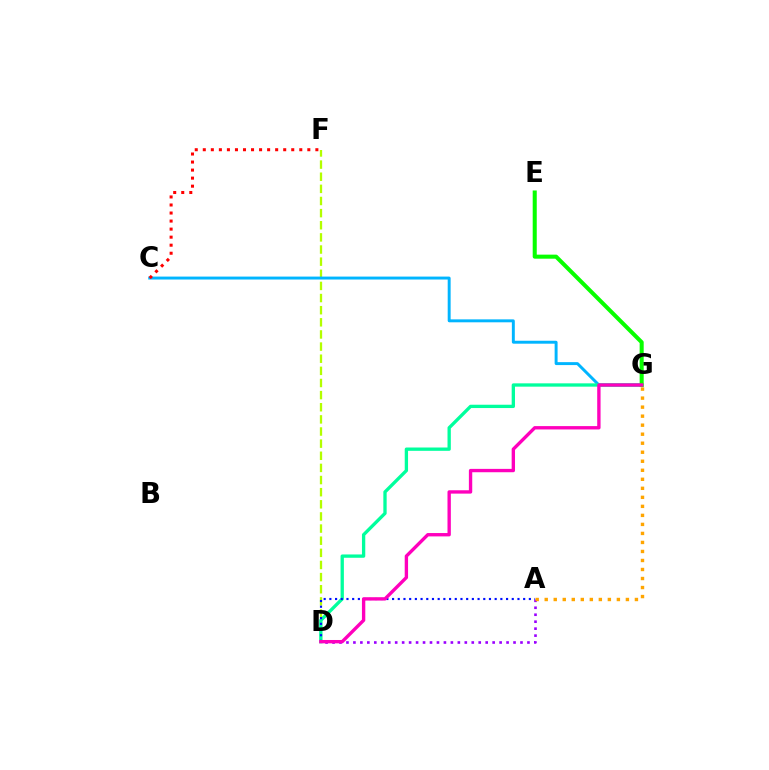{('A', 'D'): [{'color': '#9b00ff', 'line_style': 'dotted', 'thickness': 1.89}, {'color': '#0010ff', 'line_style': 'dotted', 'thickness': 1.55}], ('D', 'F'): [{'color': '#b3ff00', 'line_style': 'dashed', 'thickness': 1.65}], ('A', 'G'): [{'color': '#ffa500', 'line_style': 'dotted', 'thickness': 2.45}], ('C', 'G'): [{'color': '#00b5ff', 'line_style': 'solid', 'thickness': 2.11}], ('D', 'G'): [{'color': '#00ff9d', 'line_style': 'solid', 'thickness': 2.39}, {'color': '#ff00bd', 'line_style': 'solid', 'thickness': 2.42}], ('E', 'G'): [{'color': '#08ff00', 'line_style': 'solid', 'thickness': 2.91}], ('C', 'F'): [{'color': '#ff0000', 'line_style': 'dotted', 'thickness': 2.18}]}